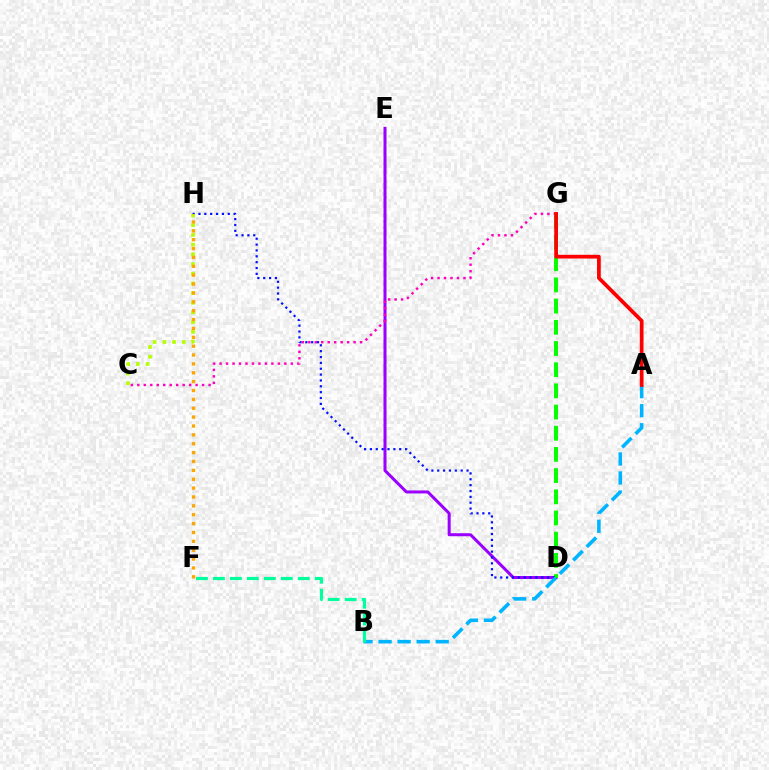{('D', 'E'): [{'color': '#9b00ff', 'line_style': 'solid', 'thickness': 2.17}], ('C', 'G'): [{'color': '#ff00bd', 'line_style': 'dotted', 'thickness': 1.76}], ('D', 'G'): [{'color': '#08ff00', 'line_style': 'dashed', 'thickness': 2.88}], ('D', 'H'): [{'color': '#0010ff', 'line_style': 'dotted', 'thickness': 1.59}], ('A', 'B'): [{'color': '#00b5ff', 'line_style': 'dashed', 'thickness': 2.59}], ('C', 'H'): [{'color': '#b3ff00', 'line_style': 'dotted', 'thickness': 2.63}], ('B', 'F'): [{'color': '#00ff9d', 'line_style': 'dashed', 'thickness': 2.31}], ('F', 'H'): [{'color': '#ffa500', 'line_style': 'dotted', 'thickness': 2.41}], ('A', 'G'): [{'color': '#ff0000', 'line_style': 'solid', 'thickness': 2.68}]}